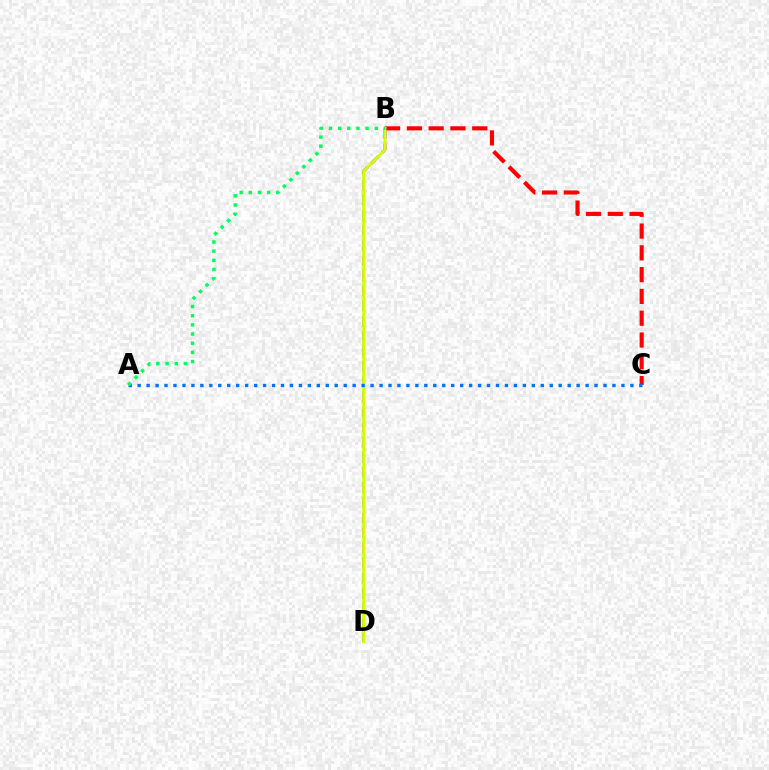{('B', 'D'): [{'color': '#b900ff', 'line_style': 'dashed', 'thickness': 2.05}, {'color': '#d1ff00', 'line_style': 'solid', 'thickness': 2.09}], ('B', 'C'): [{'color': '#ff0000', 'line_style': 'dashed', 'thickness': 2.96}], ('A', 'C'): [{'color': '#0074ff', 'line_style': 'dotted', 'thickness': 2.43}], ('A', 'B'): [{'color': '#00ff5c', 'line_style': 'dotted', 'thickness': 2.49}]}